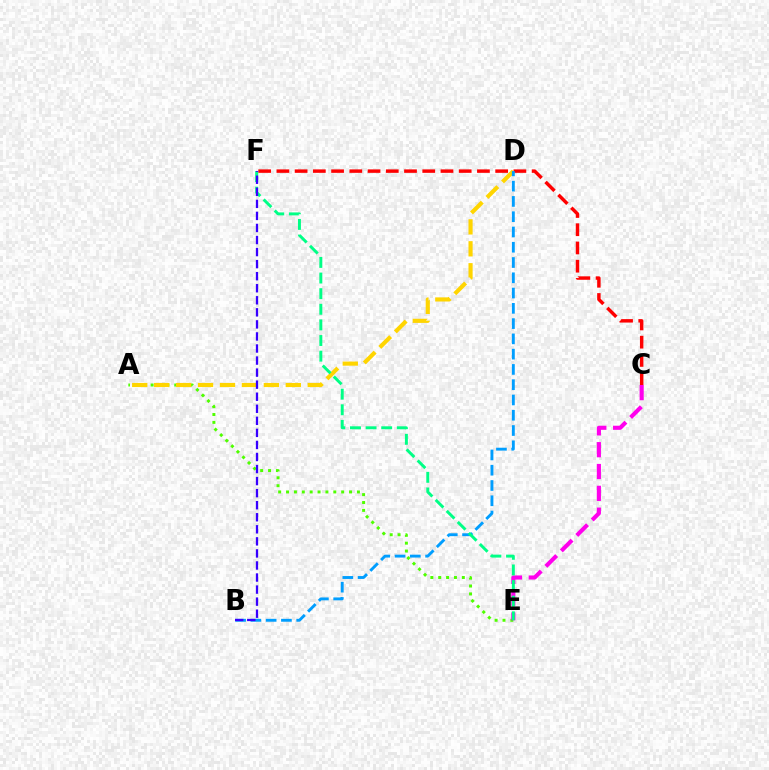{('A', 'E'): [{'color': '#4fff00', 'line_style': 'dotted', 'thickness': 2.14}], ('C', 'E'): [{'color': '#ff00ed', 'line_style': 'dashed', 'thickness': 2.97}], ('C', 'F'): [{'color': '#ff0000', 'line_style': 'dashed', 'thickness': 2.48}], ('A', 'D'): [{'color': '#ffd500', 'line_style': 'dashed', 'thickness': 2.98}], ('B', 'D'): [{'color': '#009eff', 'line_style': 'dashed', 'thickness': 2.07}], ('E', 'F'): [{'color': '#00ff86', 'line_style': 'dashed', 'thickness': 2.12}], ('B', 'F'): [{'color': '#3700ff', 'line_style': 'dashed', 'thickness': 1.64}]}